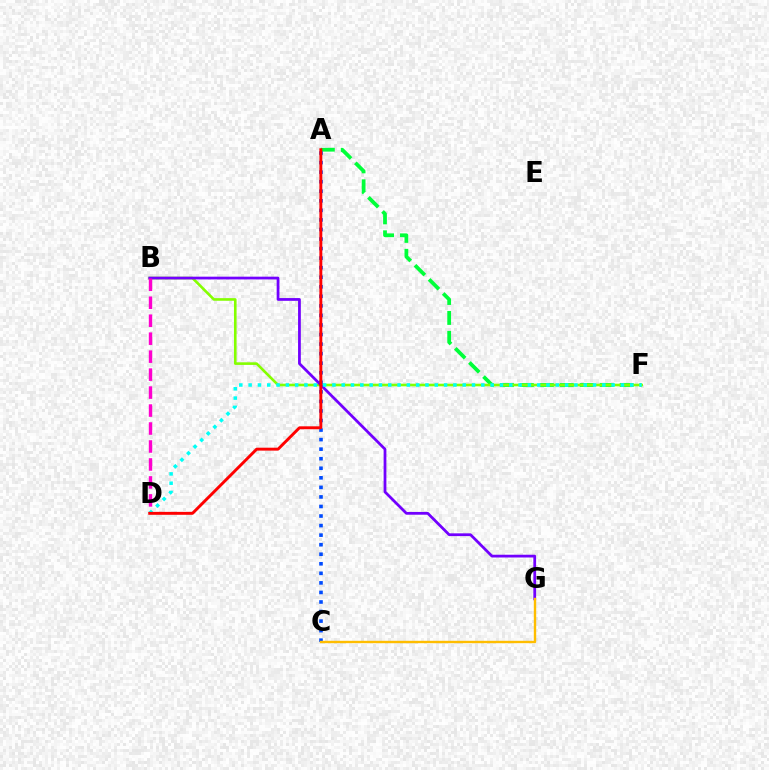{('A', 'F'): [{'color': '#00ff39', 'line_style': 'dashed', 'thickness': 2.71}], ('B', 'F'): [{'color': '#84ff00', 'line_style': 'solid', 'thickness': 1.88}], ('B', 'G'): [{'color': '#7200ff', 'line_style': 'solid', 'thickness': 1.99}], ('A', 'C'): [{'color': '#004bff', 'line_style': 'dotted', 'thickness': 2.6}], ('C', 'G'): [{'color': '#ffbd00', 'line_style': 'solid', 'thickness': 1.72}], ('B', 'D'): [{'color': '#ff00cf', 'line_style': 'dashed', 'thickness': 2.44}], ('D', 'F'): [{'color': '#00fff6', 'line_style': 'dotted', 'thickness': 2.53}], ('A', 'D'): [{'color': '#ff0000', 'line_style': 'solid', 'thickness': 2.11}]}